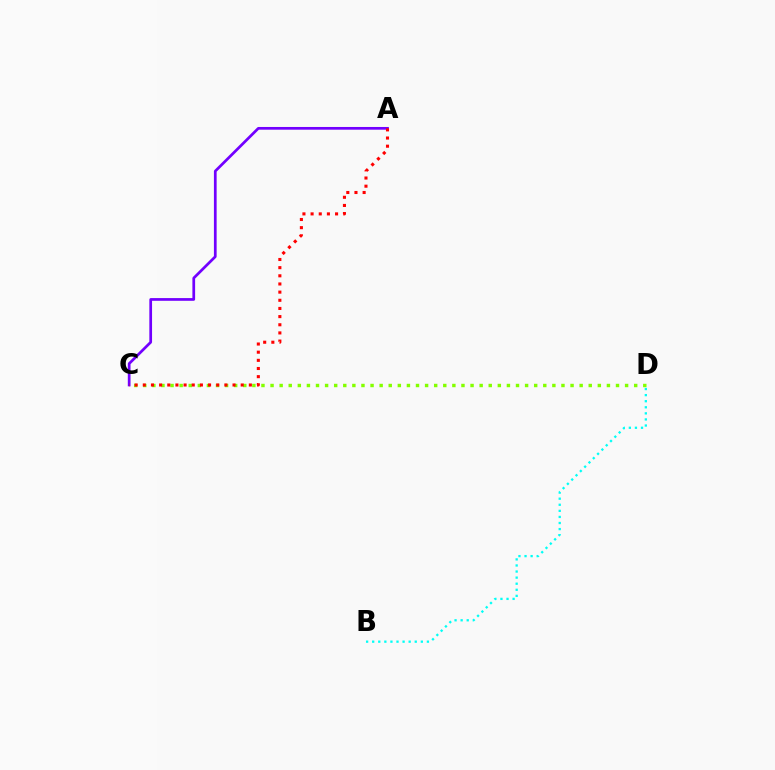{('C', 'D'): [{'color': '#84ff00', 'line_style': 'dotted', 'thickness': 2.47}], ('A', 'C'): [{'color': '#7200ff', 'line_style': 'solid', 'thickness': 1.96}, {'color': '#ff0000', 'line_style': 'dotted', 'thickness': 2.22}], ('B', 'D'): [{'color': '#00fff6', 'line_style': 'dotted', 'thickness': 1.65}]}